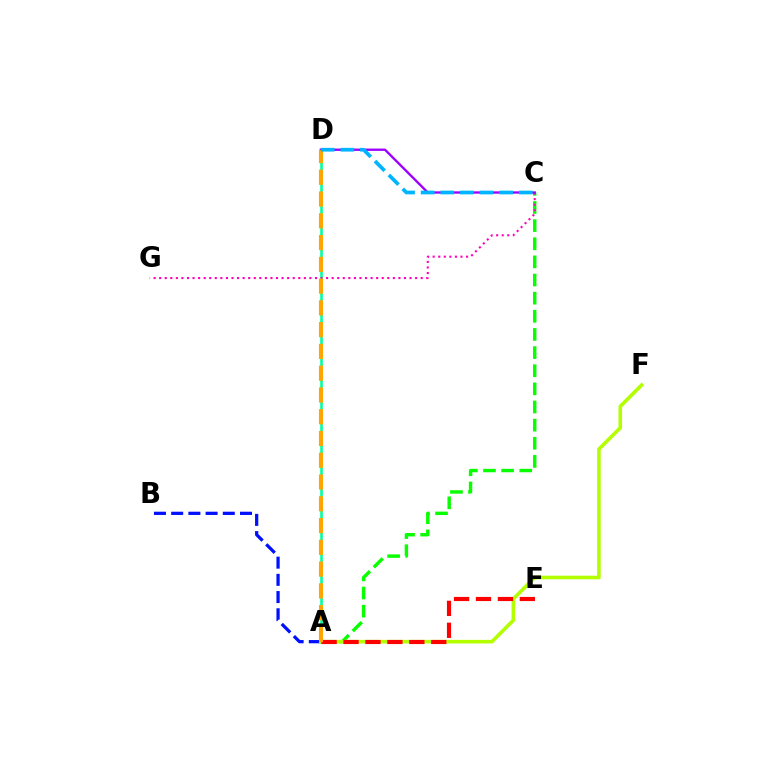{('A', 'B'): [{'color': '#0010ff', 'line_style': 'dashed', 'thickness': 2.34}], ('A', 'C'): [{'color': '#08ff00', 'line_style': 'dashed', 'thickness': 2.46}], ('A', 'D'): [{'color': '#00ff9d', 'line_style': 'solid', 'thickness': 1.85}, {'color': '#ffa500', 'line_style': 'dashed', 'thickness': 2.96}], ('A', 'F'): [{'color': '#b3ff00', 'line_style': 'solid', 'thickness': 2.59}], ('A', 'E'): [{'color': '#ff0000', 'line_style': 'dashed', 'thickness': 2.98}], ('C', 'G'): [{'color': '#ff00bd', 'line_style': 'dotted', 'thickness': 1.51}], ('C', 'D'): [{'color': '#9b00ff', 'line_style': 'solid', 'thickness': 1.69}, {'color': '#00b5ff', 'line_style': 'dashed', 'thickness': 2.66}]}